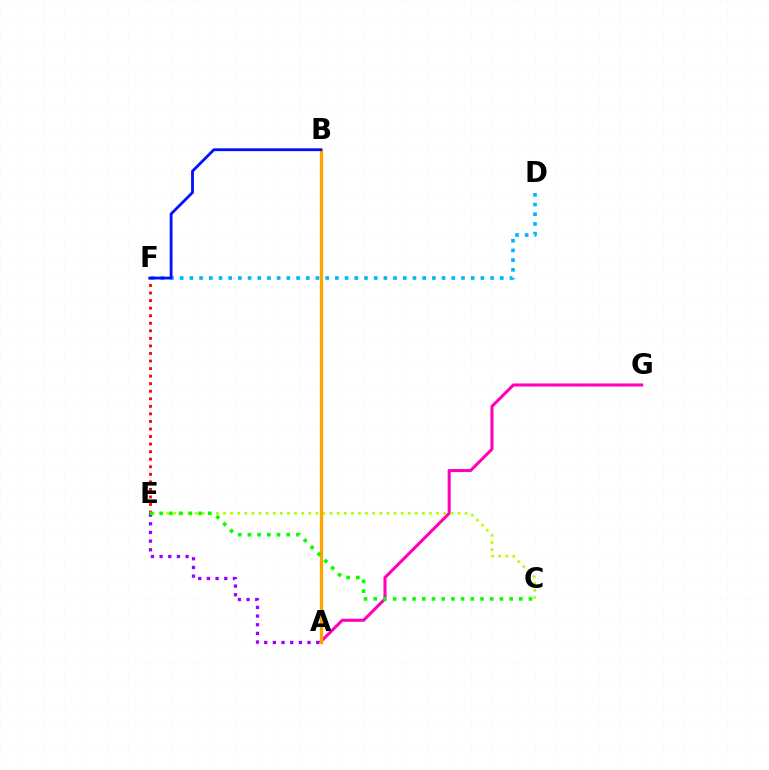{('E', 'F'): [{'color': '#ff0000', 'line_style': 'dotted', 'thickness': 2.05}], ('A', 'G'): [{'color': '#ff00bd', 'line_style': 'solid', 'thickness': 2.2}], ('D', 'F'): [{'color': '#00b5ff', 'line_style': 'dotted', 'thickness': 2.64}], ('C', 'E'): [{'color': '#b3ff00', 'line_style': 'dotted', 'thickness': 1.93}, {'color': '#08ff00', 'line_style': 'dotted', 'thickness': 2.64}], ('A', 'E'): [{'color': '#9b00ff', 'line_style': 'dotted', 'thickness': 2.35}], ('A', 'B'): [{'color': '#00ff9d', 'line_style': 'dashed', 'thickness': 2.05}, {'color': '#ffa500', 'line_style': 'solid', 'thickness': 2.41}], ('B', 'F'): [{'color': '#0010ff', 'line_style': 'solid', 'thickness': 2.02}]}